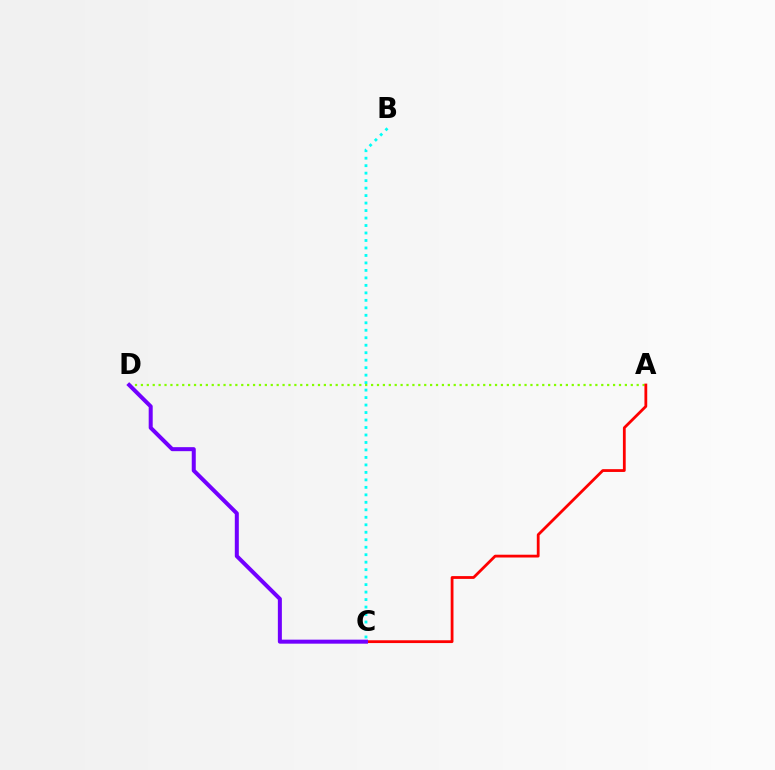{('B', 'C'): [{'color': '#00fff6', 'line_style': 'dotted', 'thickness': 2.03}], ('A', 'D'): [{'color': '#84ff00', 'line_style': 'dotted', 'thickness': 1.6}], ('A', 'C'): [{'color': '#ff0000', 'line_style': 'solid', 'thickness': 2.01}], ('C', 'D'): [{'color': '#7200ff', 'line_style': 'solid', 'thickness': 2.89}]}